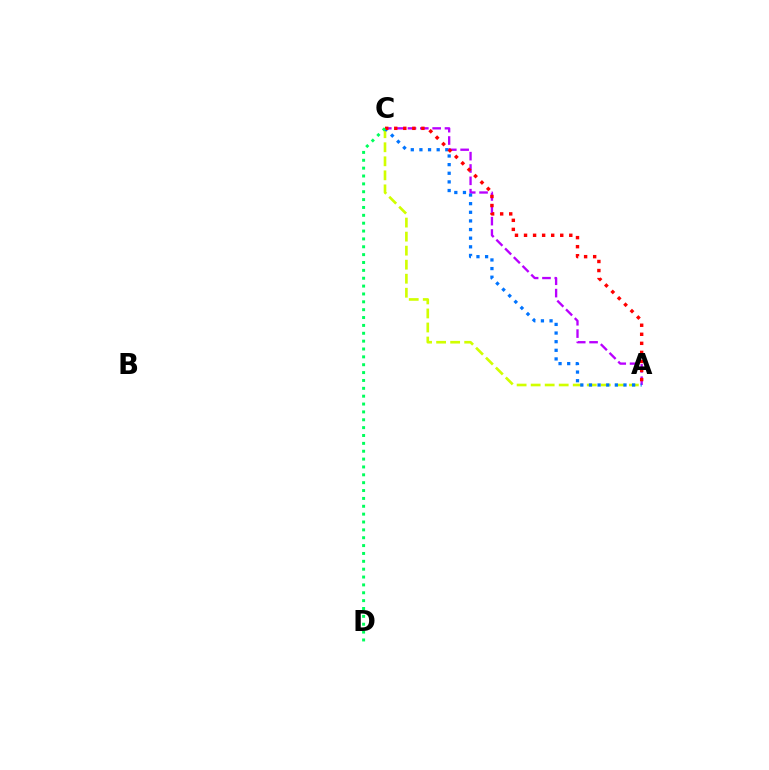{('A', 'C'): [{'color': '#d1ff00', 'line_style': 'dashed', 'thickness': 1.91}, {'color': '#b900ff', 'line_style': 'dashed', 'thickness': 1.68}, {'color': '#0074ff', 'line_style': 'dotted', 'thickness': 2.34}, {'color': '#ff0000', 'line_style': 'dotted', 'thickness': 2.46}], ('C', 'D'): [{'color': '#00ff5c', 'line_style': 'dotted', 'thickness': 2.14}]}